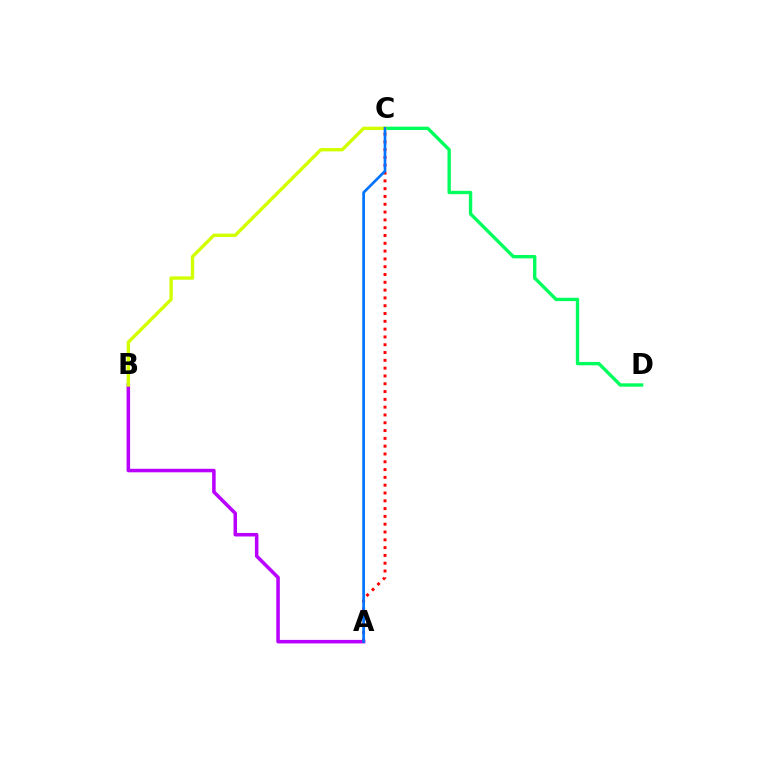{('C', 'D'): [{'color': '#00ff5c', 'line_style': 'solid', 'thickness': 2.42}], ('A', 'B'): [{'color': '#b900ff', 'line_style': 'solid', 'thickness': 2.54}], ('B', 'C'): [{'color': '#d1ff00', 'line_style': 'solid', 'thickness': 2.41}], ('A', 'C'): [{'color': '#ff0000', 'line_style': 'dotted', 'thickness': 2.12}, {'color': '#0074ff', 'line_style': 'solid', 'thickness': 1.93}]}